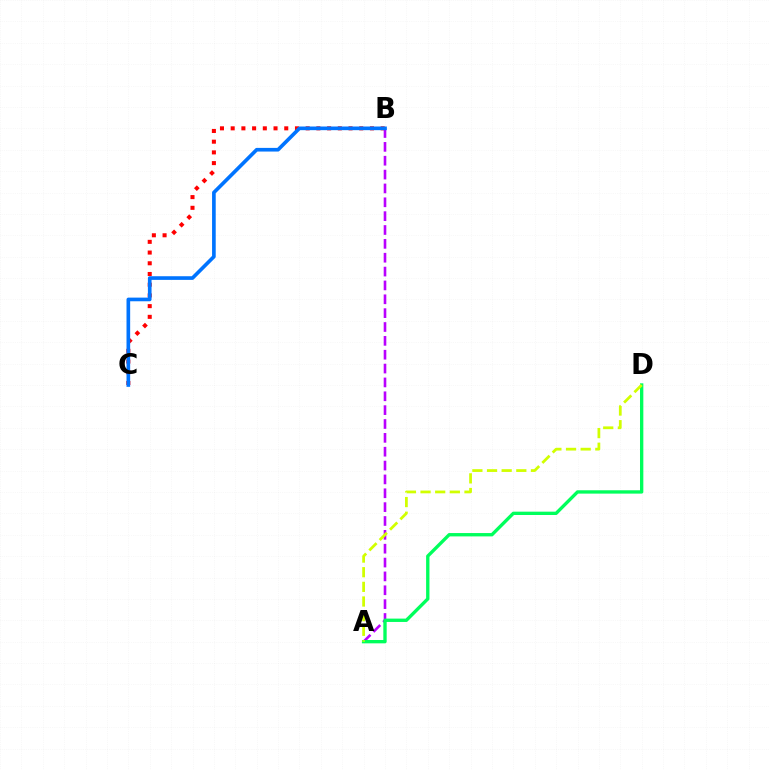{('B', 'C'): [{'color': '#ff0000', 'line_style': 'dotted', 'thickness': 2.91}, {'color': '#0074ff', 'line_style': 'solid', 'thickness': 2.63}], ('A', 'B'): [{'color': '#b900ff', 'line_style': 'dashed', 'thickness': 1.88}], ('A', 'D'): [{'color': '#00ff5c', 'line_style': 'solid', 'thickness': 2.41}, {'color': '#d1ff00', 'line_style': 'dashed', 'thickness': 1.99}]}